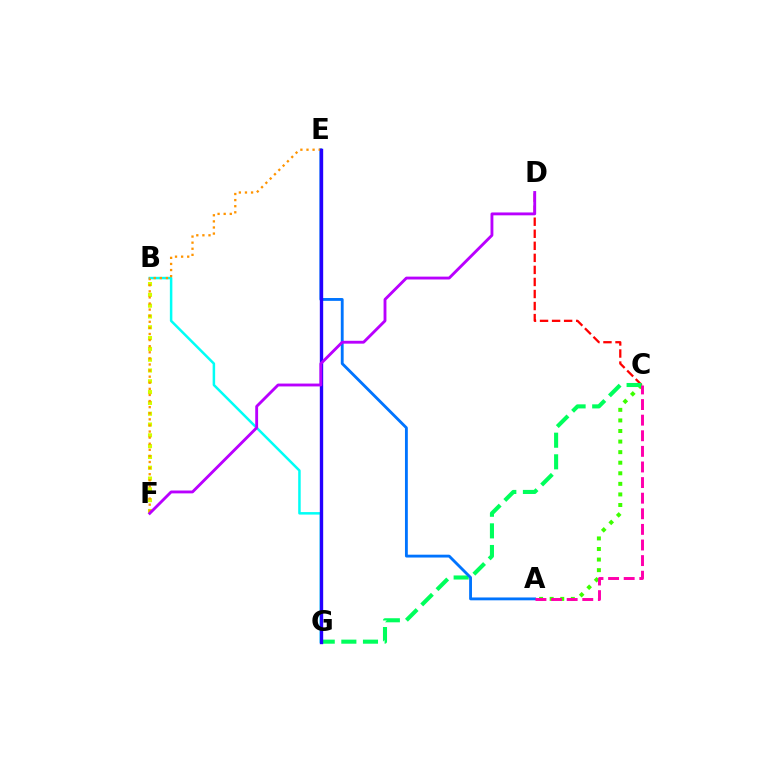{('A', 'C'): [{'color': '#3dff00', 'line_style': 'dotted', 'thickness': 2.87}, {'color': '#ff00ac', 'line_style': 'dashed', 'thickness': 2.12}], ('B', 'G'): [{'color': '#00fff6', 'line_style': 'solid', 'thickness': 1.8}], ('C', 'D'): [{'color': '#ff0000', 'line_style': 'dashed', 'thickness': 1.64}], ('B', 'F'): [{'color': '#d1ff00', 'line_style': 'dotted', 'thickness': 2.94}], ('C', 'G'): [{'color': '#00ff5c', 'line_style': 'dashed', 'thickness': 2.94}], ('A', 'E'): [{'color': '#0074ff', 'line_style': 'solid', 'thickness': 2.05}], ('E', 'F'): [{'color': '#ff9400', 'line_style': 'dotted', 'thickness': 1.66}], ('E', 'G'): [{'color': '#2500ff', 'line_style': 'solid', 'thickness': 2.42}], ('D', 'F'): [{'color': '#b900ff', 'line_style': 'solid', 'thickness': 2.06}]}